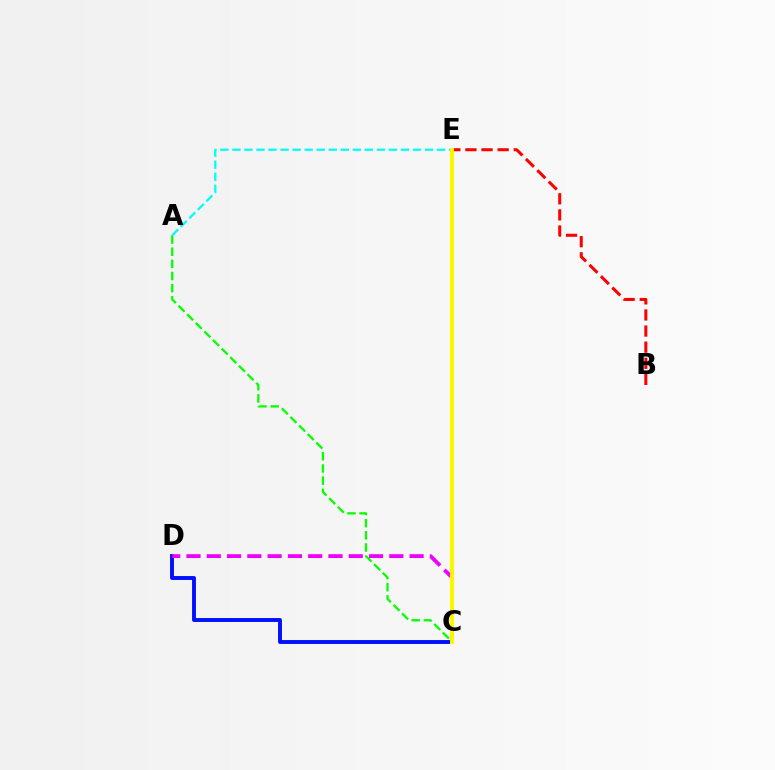{('C', 'D'): [{'color': '#0010ff', 'line_style': 'solid', 'thickness': 2.81}, {'color': '#ee00ff', 'line_style': 'dashed', 'thickness': 2.76}], ('A', 'C'): [{'color': '#08ff00', 'line_style': 'dashed', 'thickness': 1.65}], ('A', 'E'): [{'color': '#00fff6', 'line_style': 'dashed', 'thickness': 1.64}], ('B', 'E'): [{'color': '#ff0000', 'line_style': 'dashed', 'thickness': 2.19}], ('C', 'E'): [{'color': '#fcf500', 'line_style': 'solid', 'thickness': 2.9}]}